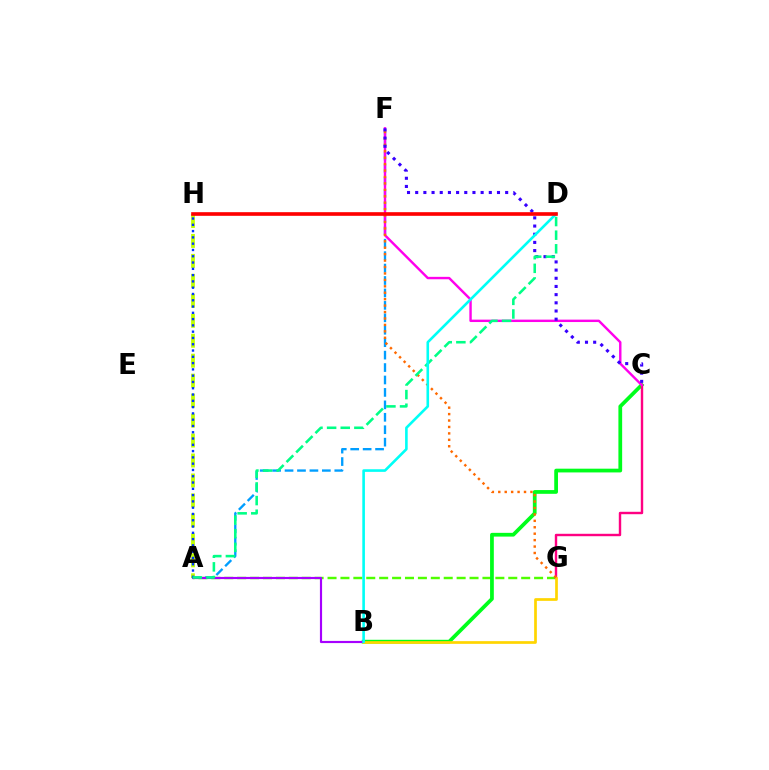{('A', 'G'): [{'color': '#4fff00', 'line_style': 'dashed', 'thickness': 1.75}], ('A', 'H'): [{'color': '#bfff00', 'line_style': 'dashed', 'thickness': 2.71}, {'color': '#0033ff', 'line_style': 'dotted', 'thickness': 1.71}], ('A', 'F'): [{'color': '#009eff', 'line_style': 'dashed', 'thickness': 1.69}], ('B', 'C'): [{'color': '#00ff1b', 'line_style': 'solid', 'thickness': 2.7}], ('A', 'B'): [{'color': '#a700ff', 'line_style': 'solid', 'thickness': 1.56}], ('C', 'G'): [{'color': '#ff0082', 'line_style': 'solid', 'thickness': 1.74}], ('C', 'F'): [{'color': '#ff00ed', 'line_style': 'solid', 'thickness': 1.74}, {'color': '#3700ff', 'line_style': 'dotted', 'thickness': 2.22}], ('B', 'G'): [{'color': '#ffd500', 'line_style': 'solid', 'thickness': 1.95}], ('F', 'G'): [{'color': '#ff6a00', 'line_style': 'dotted', 'thickness': 1.75}], ('A', 'D'): [{'color': '#00ff86', 'line_style': 'dashed', 'thickness': 1.85}], ('B', 'D'): [{'color': '#00fff6', 'line_style': 'solid', 'thickness': 1.88}], ('D', 'H'): [{'color': '#ff0000', 'line_style': 'solid', 'thickness': 2.62}]}